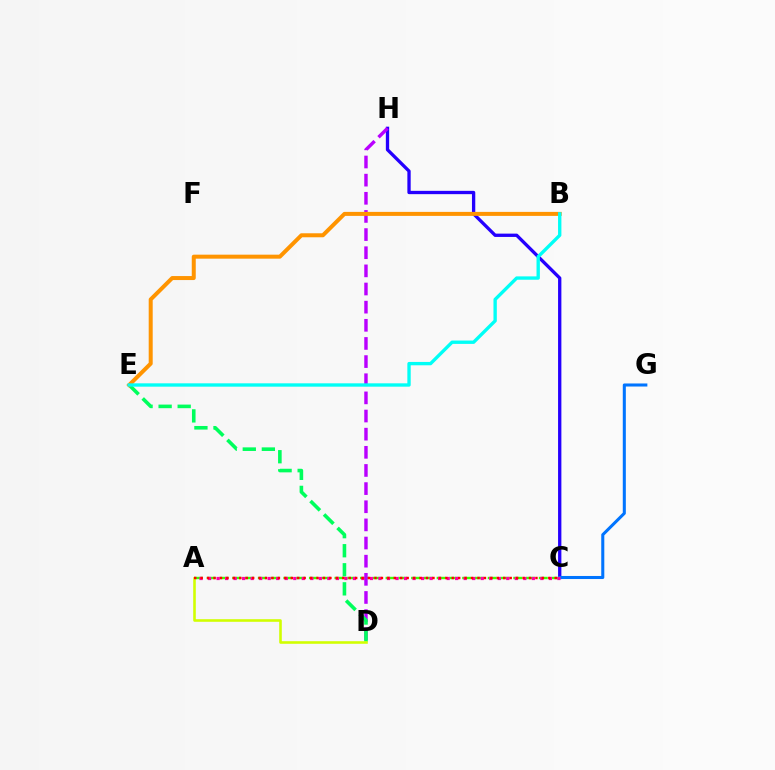{('C', 'H'): [{'color': '#2500ff', 'line_style': 'solid', 'thickness': 2.38}], ('A', 'C'): [{'color': '#3dff00', 'line_style': 'dashed', 'thickness': 1.73}, {'color': '#ff00ac', 'line_style': 'dotted', 'thickness': 2.31}, {'color': '#ff0000', 'line_style': 'dotted', 'thickness': 1.75}], ('C', 'G'): [{'color': '#0074ff', 'line_style': 'solid', 'thickness': 2.2}], ('D', 'H'): [{'color': '#b900ff', 'line_style': 'dashed', 'thickness': 2.46}], ('D', 'E'): [{'color': '#00ff5c', 'line_style': 'dashed', 'thickness': 2.59}], ('A', 'D'): [{'color': '#d1ff00', 'line_style': 'solid', 'thickness': 1.86}], ('B', 'E'): [{'color': '#ff9400', 'line_style': 'solid', 'thickness': 2.88}, {'color': '#00fff6', 'line_style': 'solid', 'thickness': 2.41}]}